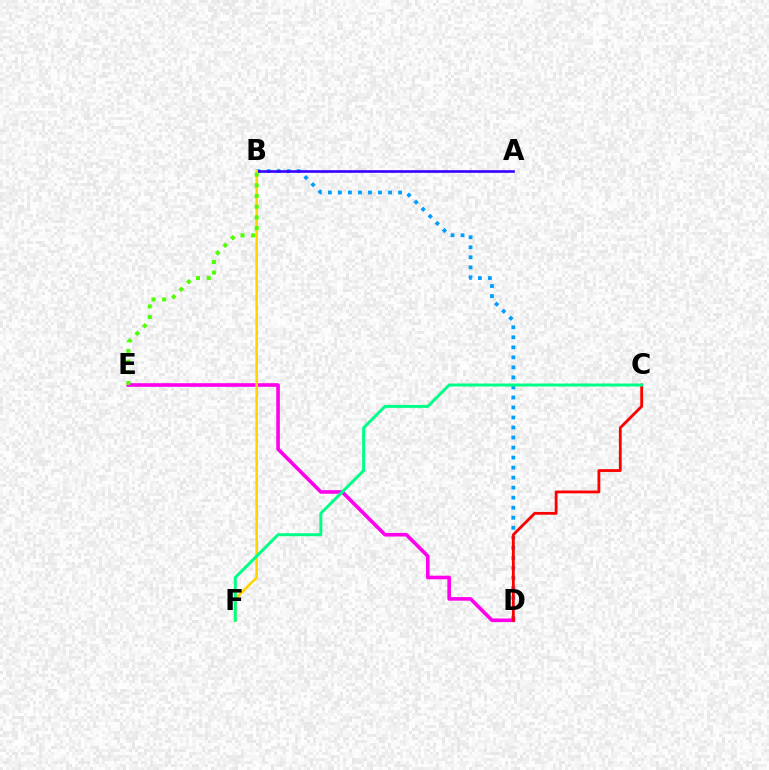{('B', 'D'): [{'color': '#009eff', 'line_style': 'dotted', 'thickness': 2.72}], ('D', 'E'): [{'color': '#ff00ed', 'line_style': 'solid', 'thickness': 2.6}], ('A', 'B'): [{'color': '#3700ff', 'line_style': 'solid', 'thickness': 1.89}], ('B', 'F'): [{'color': '#ffd500', 'line_style': 'solid', 'thickness': 1.86}], ('C', 'D'): [{'color': '#ff0000', 'line_style': 'solid', 'thickness': 2.03}], ('B', 'E'): [{'color': '#4fff00', 'line_style': 'dotted', 'thickness': 2.9}], ('C', 'F'): [{'color': '#00ff86', 'line_style': 'solid', 'thickness': 2.13}]}